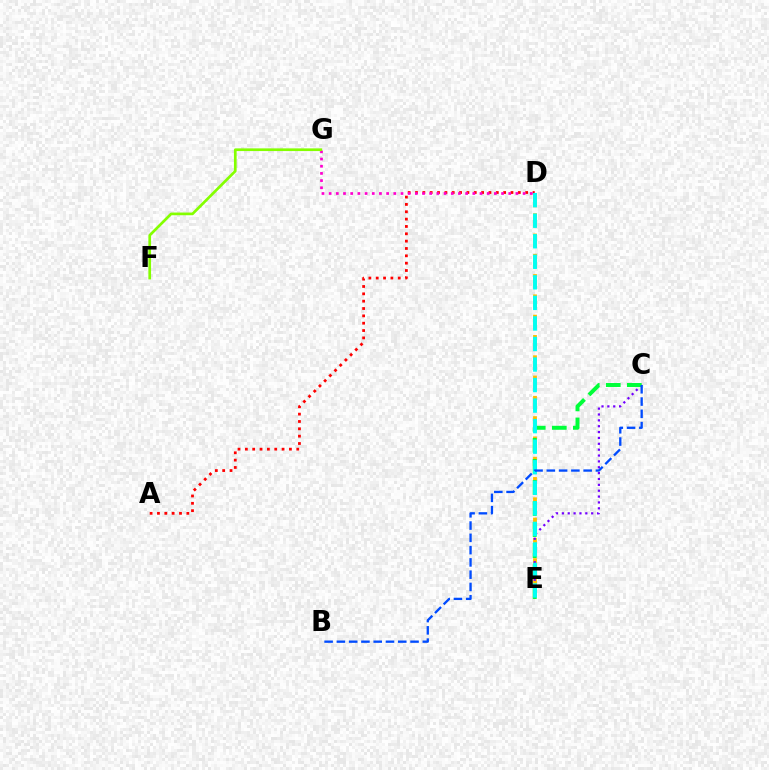{('D', 'E'): [{'color': '#ffbd00', 'line_style': 'dashed', 'thickness': 2.76}, {'color': '#00fff6', 'line_style': 'dashed', 'thickness': 2.79}], ('A', 'D'): [{'color': '#ff0000', 'line_style': 'dotted', 'thickness': 2.0}], ('C', 'E'): [{'color': '#7200ff', 'line_style': 'dotted', 'thickness': 1.59}, {'color': '#00ff39', 'line_style': 'dashed', 'thickness': 2.86}], ('D', 'G'): [{'color': '#ff00cf', 'line_style': 'dotted', 'thickness': 1.95}], ('F', 'G'): [{'color': '#84ff00', 'line_style': 'solid', 'thickness': 1.94}], ('B', 'C'): [{'color': '#004bff', 'line_style': 'dashed', 'thickness': 1.67}]}